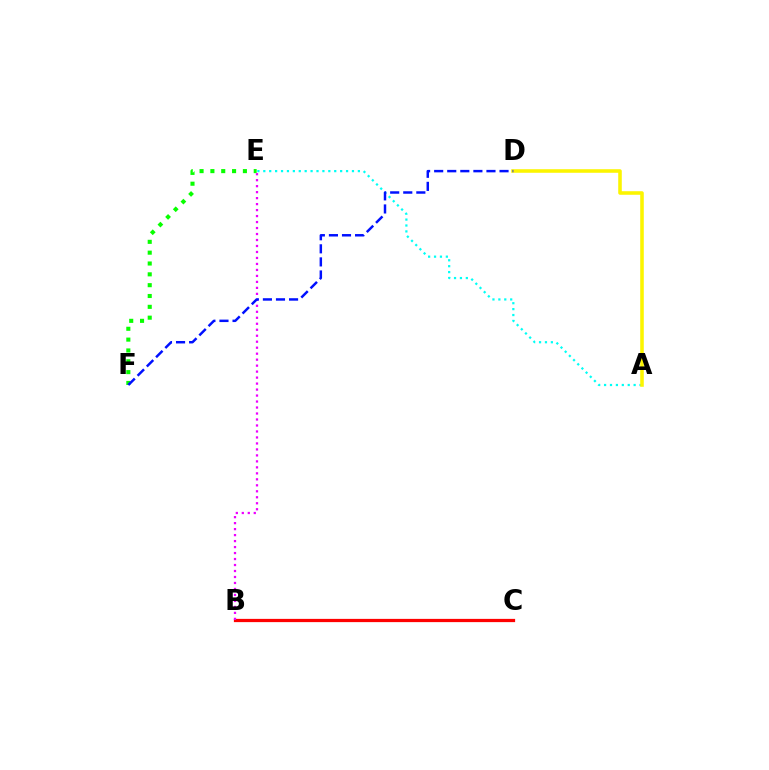{('A', 'E'): [{'color': '#00fff6', 'line_style': 'dotted', 'thickness': 1.61}], ('E', 'F'): [{'color': '#08ff00', 'line_style': 'dotted', 'thickness': 2.94}], ('B', 'C'): [{'color': '#ff0000', 'line_style': 'solid', 'thickness': 2.33}], ('B', 'E'): [{'color': '#ee00ff', 'line_style': 'dotted', 'thickness': 1.63}], ('A', 'D'): [{'color': '#fcf500', 'line_style': 'solid', 'thickness': 2.56}], ('D', 'F'): [{'color': '#0010ff', 'line_style': 'dashed', 'thickness': 1.78}]}